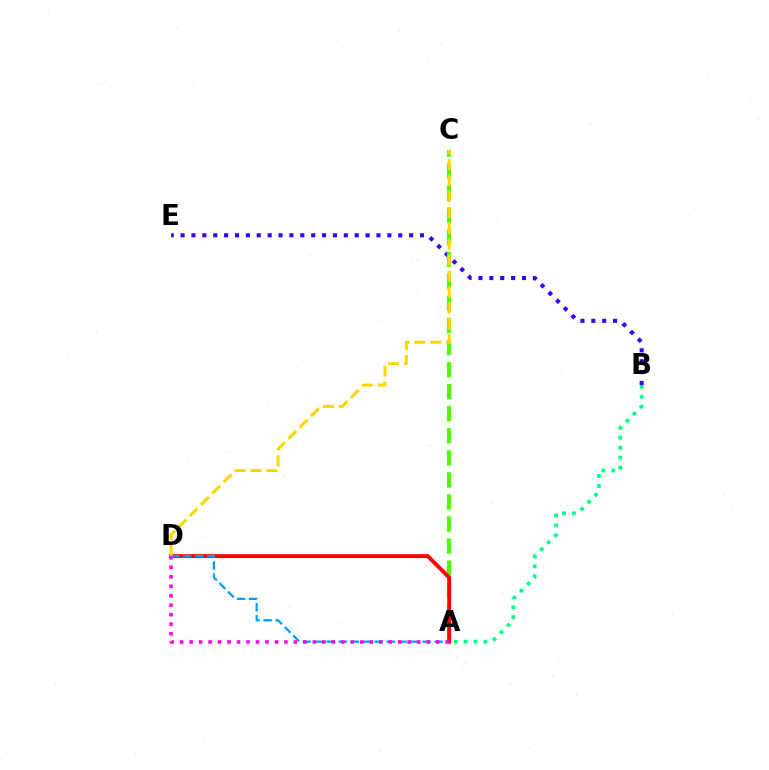{('A', 'B'): [{'color': '#00ff86', 'line_style': 'dotted', 'thickness': 2.7}], ('B', 'E'): [{'color': '#3700ff', 'line_style': 'dotted', 'thickness': 2.96}], ('A', 'C'): [{'color': '#4fff00', 'line_style': 'dashed', 'thickness': 3.0}], ('A', 'D'): [{'color': '#ff0000', 'line_style': 'solid', 'thickness': 2.78}, {'color': '#009eff', 'line_style': 'dashed', 'thickness': 1.63}, {'color': '#ff00ed', 'line_style': 'dotted', 'thickness': 2.58}], ('C', 'D'): [{'color': '#ffd500', 'line_style': 'dashed', 'thickness': 2.16}]}